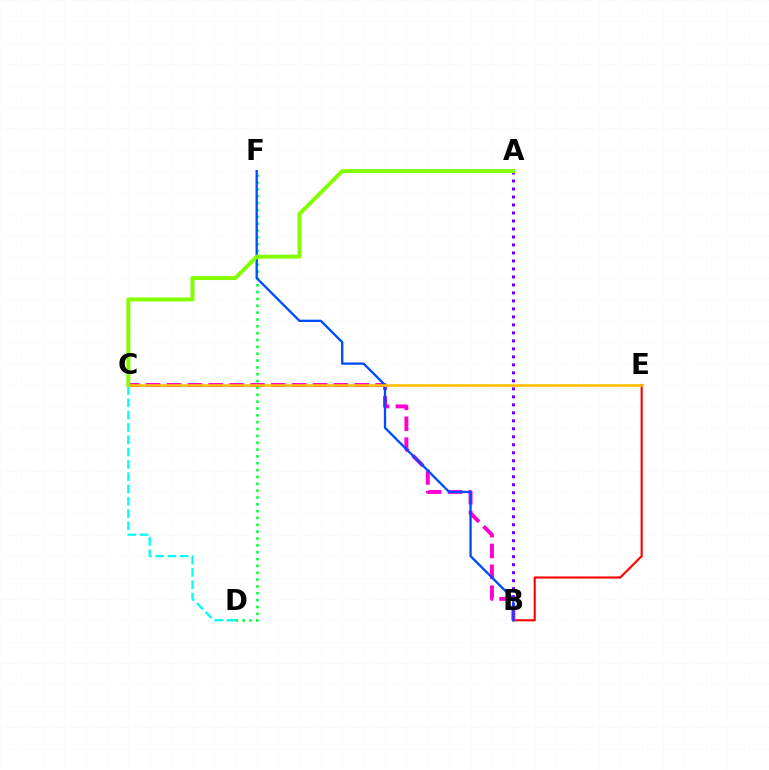{('B', 'E'): [{'color': '#ff0000', 'line_style': 'solid', 'thickness': 1.53}], ('A', 'B'): [{'color': '#7200ff', 'line_style': 'dotted', 'thickness': 2.17}], ('D', 'F'): [{'color': '#00ff39', 'line_style': 'dotted', 'thickness': 1.86}], ('B', 'C'): [{'color': '#ff00cf', 'line_style': 'dashed', 'thickness': 2.83}], ('B', 'F'): [{'color': '#004bff', 'line_style': 'solid', 'thickness': 1.67}], ('C', 'D'): [{'color': '#00fff6', 'line_style': 'dashed', 'thickness': 1.67}], ('C', 'E'): [{'color': '#ffbd00', 'line_style': 'solid', 'thickness': 1.87}], ('A', 'C'): [{'color': '#84ff00', 'line_style': 'solid', 'thickness': 2.86}]}